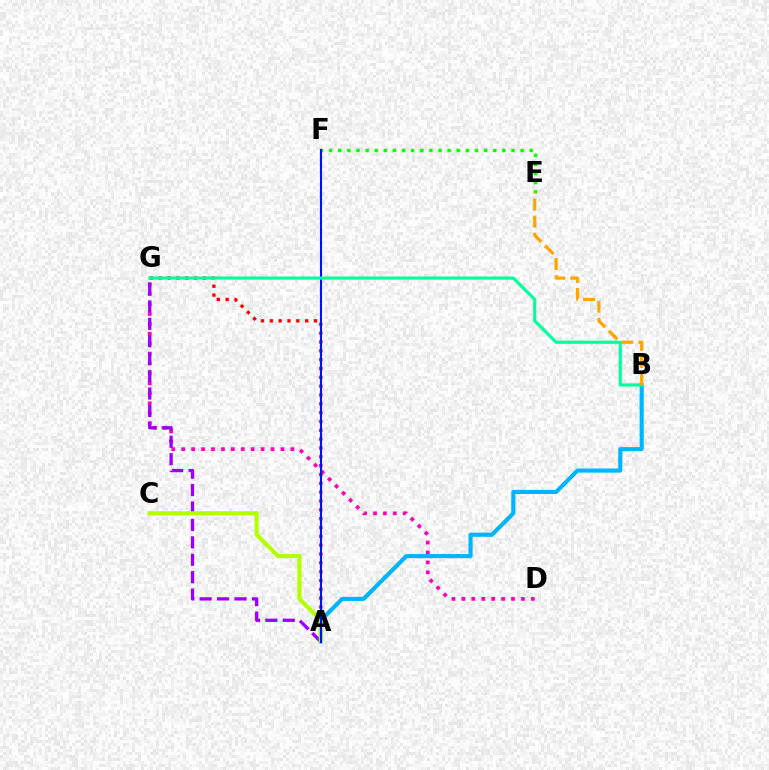{('D', 'G'): [{'color': '#ff00bd', 'line_style': 'dotted', 'thickness': 2.7}], ('E', 'F'): [{'color': '#08ff00', 'line_style': 'dotted', 'thickness': 2.48}], ('A', 'G'): [{'color': '#9b00ff', 'line_style': 'dashed', 'thickness': 2.37}, {'color': '#ff0000', 'line_style': 'dotted', 'thickness': 2.4}], ('A', 'B'): [{'color': '#00b5ff', 'line_style': 'solid', 'thickness': 2.97}], ('A', 'C'): [{'color': '#b3ff00', 'line_style': 'solid', 'thickness': 2.98}], ('A', 'F'): [{'color': '#0010ff', 'line_style': 'solid', 'thickness': 1.52}], ('B', 'G'): [{'color': '#00ff9d', 'line_style': 'solid', 'thickness': 2.26}], ('B', 'E'): [{'color': '#ffa500', 'line_style': 'dashed', 'thickness': 2.32}]}